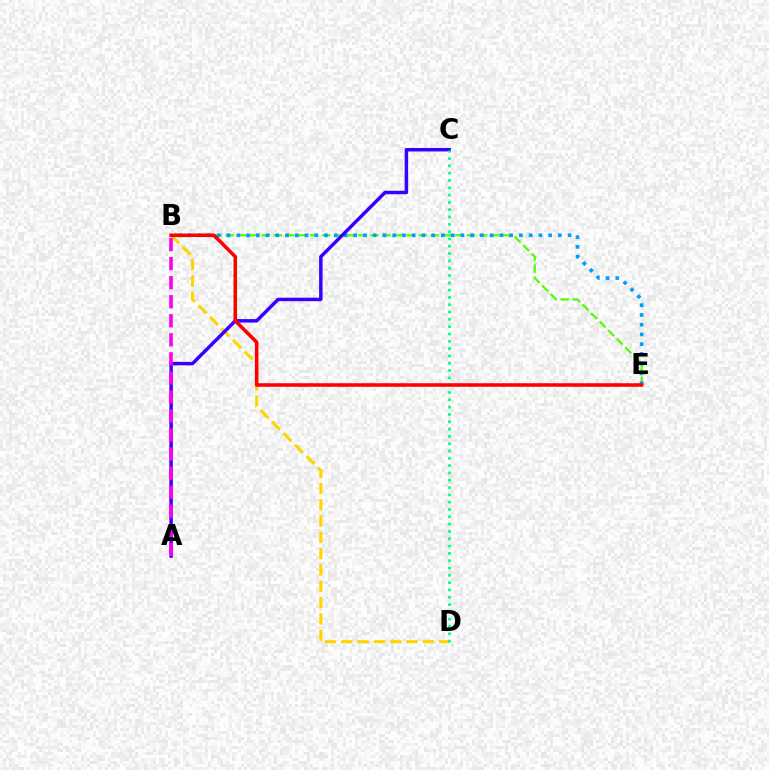{('B', 'E'): [{'color': '#4fff00', 'line_style': 'dashed', 'thickness': 1.64}, {'color': '#009eff', 'line_style': 'dotted', 'thickness': 2.65}, {'color': '#ff0000', 'line_style': 'solid', 'thickness': 2.56}], ('B', 'D'): [{'color': '#ffd500', 'line_style': 'dashed', 'thickness': 2.21}], ('A', 'C'): [{'color': '#3700ff', 'line_style': 'solid', 'thickness': 2.5}], ('A', 'B'): [{'color': '#ff00ed', 'line_style': 'dashed', 'thickness': 2.59}], ('C', 'D'): [{'color': '#00ff86', 'line_style': 'dotted', 'thickness': 1.99}]}